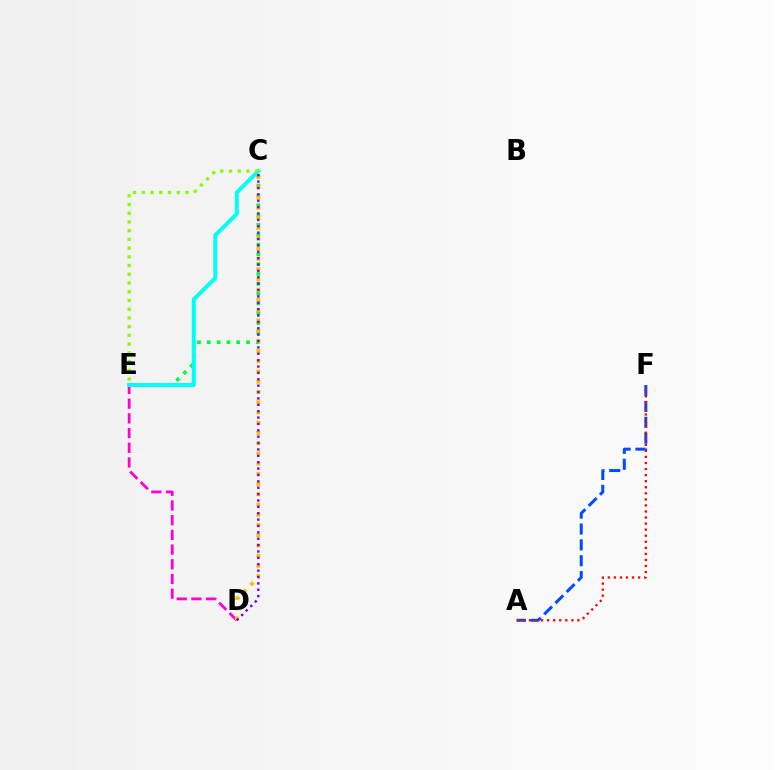{('C', 'E'): [{'color': '#00ff39', 'line_style': 'dotted', 'thickness': 2.67}, {'color': '#00fff6', 'line_style': 'solid', 'thickness': 2.88}, {'color': '#84ff00', 'line_style': 'dotted', 'thickness': 2.37}], ('A', 'F'): [{'color': '#004bff', 'line_style': 'dashed', 'thickness': 2.16}, {'color': '#ff0000', 'line_style': 'dotted', 'thickness': 1.65}], ('D', 'E'): [{'color': '#ff00cf', 'line_style': 'dashed', 'thickness': 2.0}], ('C', 'D'): [{'color': '#ffbd00', 'line_style': 'dotted', 'thickness': 2.78}, {'color': '#7200ff', 'line_style': 'dotted', 'thickness': 1.73}]}